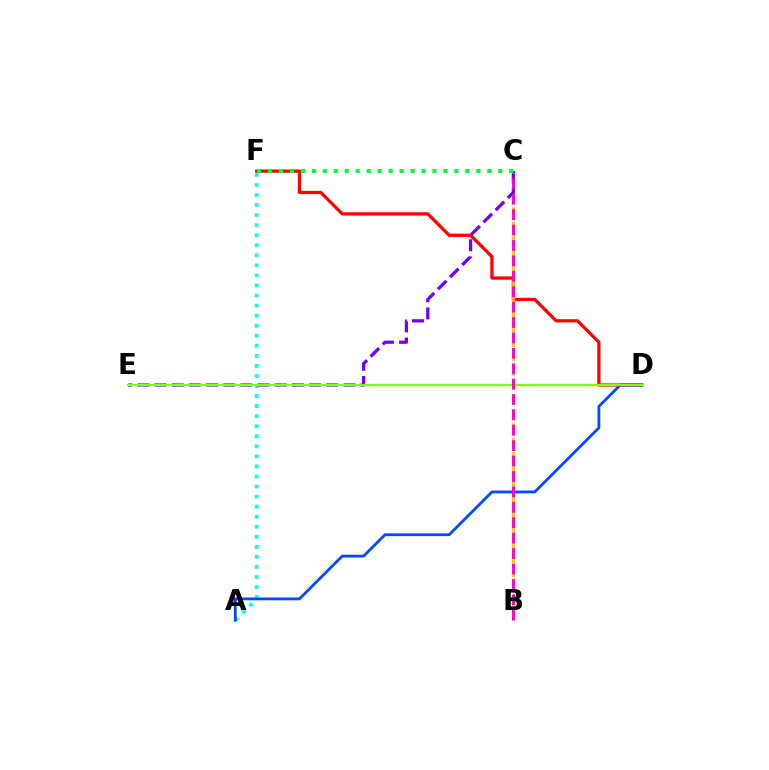{('D', 'F'): [{'color': '#ff0000', 'line_style': 'solid', 'thickness': 2.34}], ('A', 'F'): [{'color': '#00fff6', 'line_style': 'dotted', 'thickness': 2.73}], ('B', 'C'): [{'color': '#ffbd00', 'line_style': 'dashed', 'thickness': 1.96}, {'color': '#ff00cf', 'line_style': 'dashed', 'thickness': 2.09}], ('C', 'E'): [{'color': '#7200ff', 'line_style': 'dashed', 'thickness': 2.33}], ('A', 'D'): [{'color': '#004bff', 'line_style': 'solid', 'thickness': 2.01}], ('D', 'E'): [{'color': '#84ff00', 'line_style': 'solid', 'thickness': 1.66}], ('C', 'F'): [{'color': '#00ff39', 'line_style': 'dotted', 'thickness': 2.98}]}